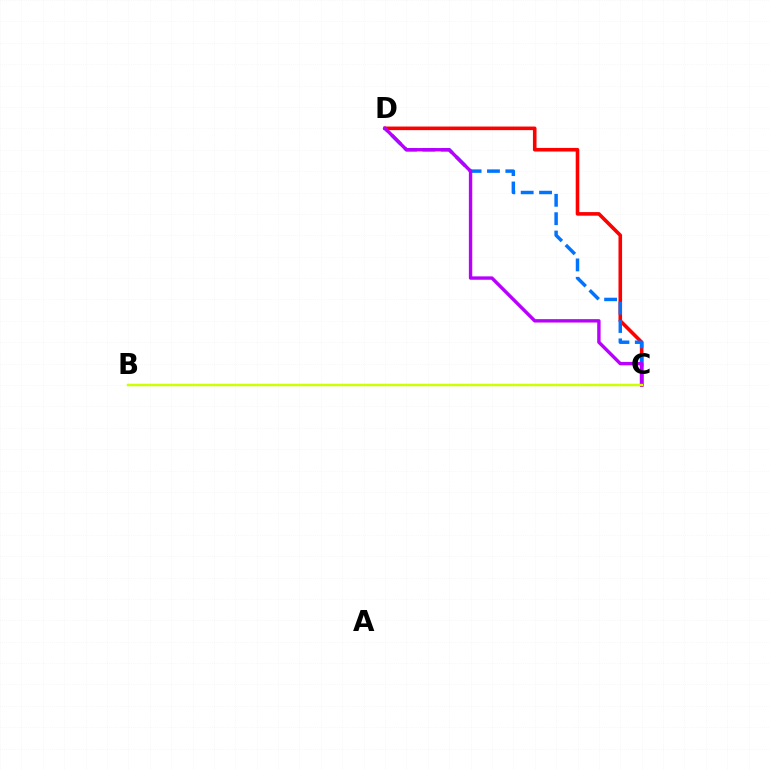{('B', 'C'): [{'color': '#00ff5c', 'line_style': 'solid', 'thickness': 1.51}, {'color': '#d1ff00', 'line_style': 'solid', 'thickness': 1.71}], ('C', 'D'): [{'color': '#ff0000', 'line_style': 'solid', 'thickness': 2.59}, {'color': '#0074ff', 'line_style': 'dashed', 'thickness': 2.5}, {'color': '#b900ff', 'line_style': 'solid', 'thickness': 2.44}]}